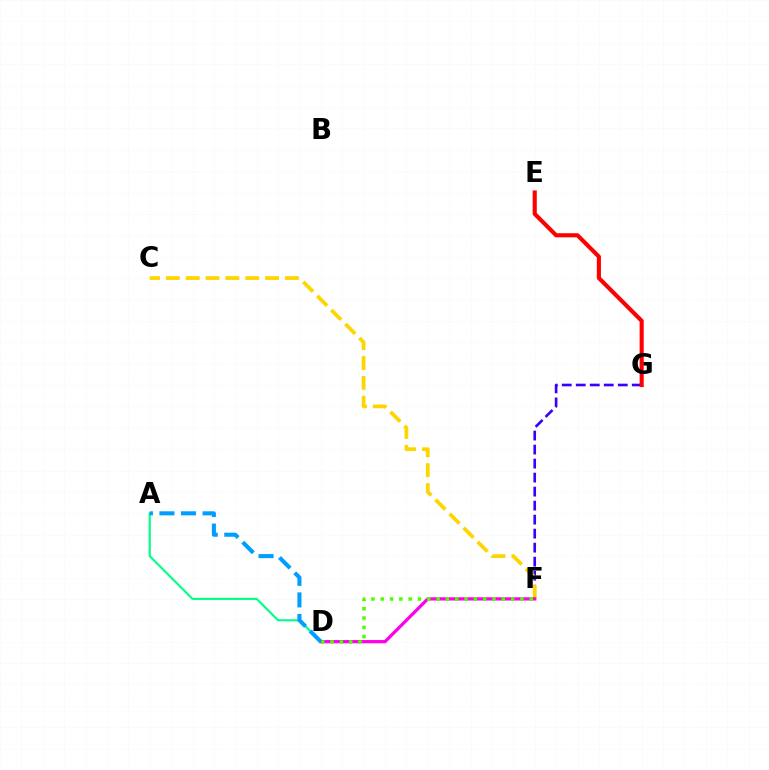{('F', 'G'): [{'color': '#3700ff', 'line_style': 'dashed', 'thickness': 1.9}], ('E', 'G'): [{'color': '#ff0000', 'line_style': 'solid', 'thickness': 2.95}], ('C', 'F'): [{'color': '#ffd500', 'line_style': 'dashed', 'thickness': 2.7}], ('A', 'D'): [{'color': '#00ff86', 'line_style': 'solid', 'thickness': 1.53}, {'color': '#009eff', 'line_style': 'dashed', 'thickness': 2.93}], ('D', 'F'): [{'color': '#ff00ed', 'line_style': 'solid', 'thickness': 2.34}, {'color': '#4fff00', 'line_style': 'dotted', 'thickness': 2.53}]}